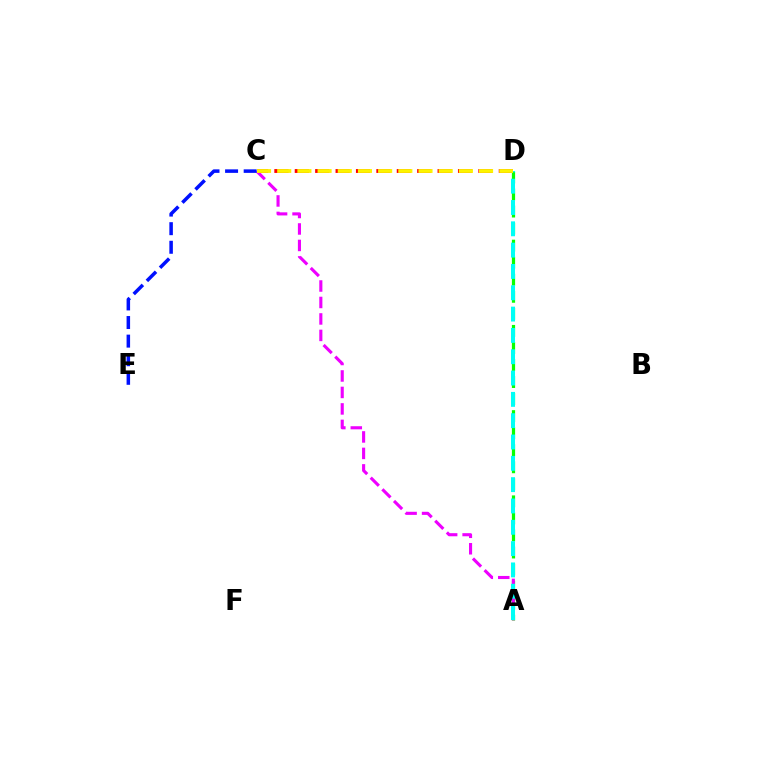{('A', 'D'): [{'color': '#08ff00', 'line_style': 'dashed', 'thickness': 2.32}, {'color': '#00fff6', 'line_style': 'dashed', 'thickness': 2.9}], ('C', 'D'): [{'color': '#ff0000', 'line_style': 'dashed', 'thickness': 2.77}, {'color': '#fcf500', 'line_style': 'dashed', 'thickness': 2.74}], ('A', 'C'): [{'color': '#ee00ff', 'line_style': 'dashed', 'thickness': 2.24}], ('C', 'E'): [{'color': '#0010ff', 'line_style': 'dashed', 'thickness': 2.53}]}